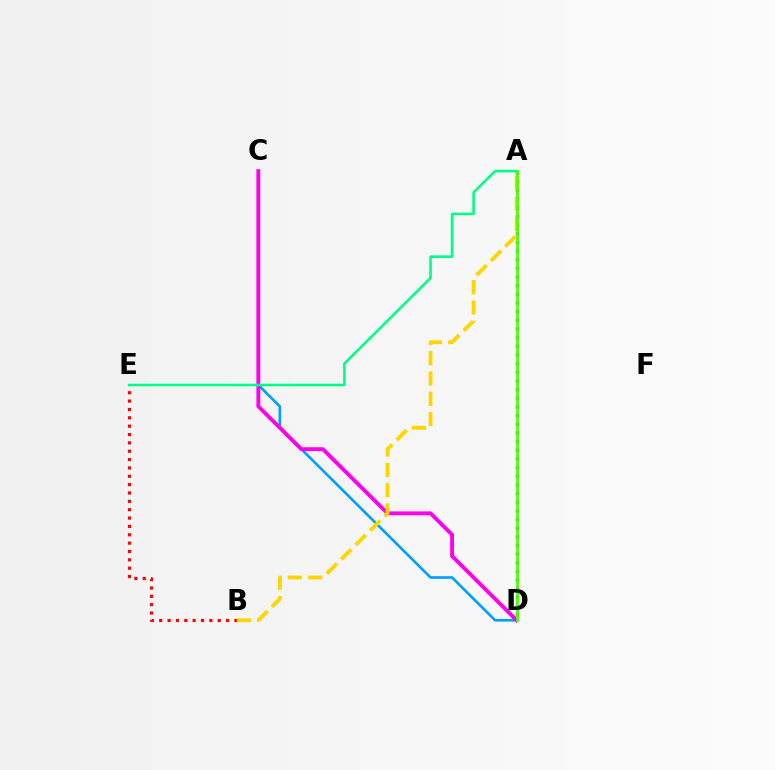{('C', 'D'): [{'color': '#009eff', 'line_style': 'solid', 'thickness': 1.89}, {'color': '#ff00ed', 'line_style': 'solid', 'thickness': 2.78}], ('B', 'E'): [{'color': '#ff0000', 'line_style': 'dotted', 'thickness': 2.27}], ('A', 'D'): [{'color': '#3700ff', 'line_style': 'dotted', 'thickness': 2.35}, {'color': '#4fff00', 'line_style': 'solid', 'thickness': 2.0}], ('A', 'B'): [{'color': '#ffd500', 'line_style': 'dashed', 'thickness': 2.76}], ('A', 'E'): [{'color': '#00ff86', 'line_style': 'solid', 'thickness': 1.86}]}